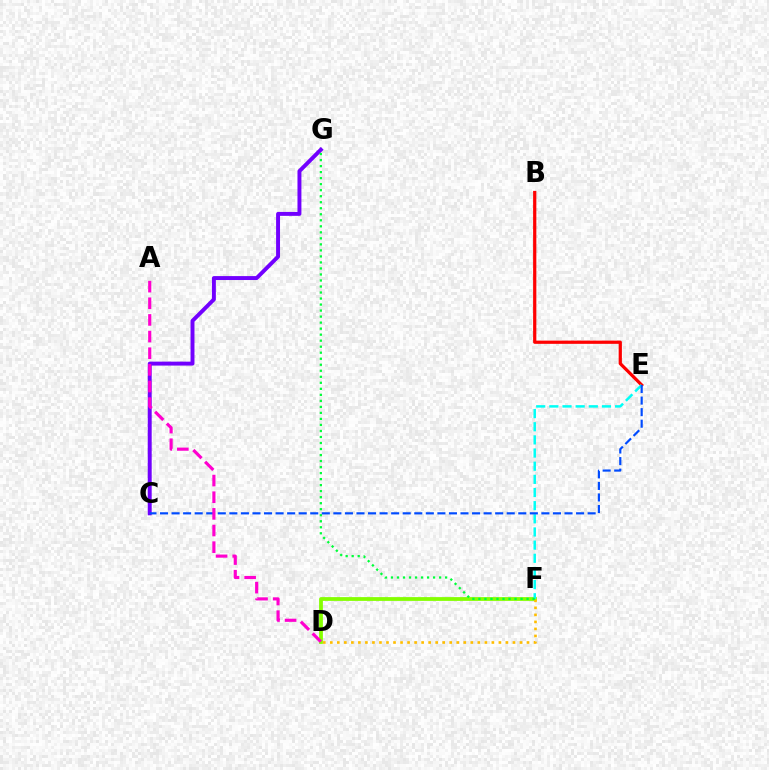{('D', 'F'): [{'color': '#84ff00', 'line_style': 'solid', 'thickness': 2.72}, {'color': '#ffbd00', 'line_style': 'dotted', 'thickness': 1.91}], ('C', 'G'): [{'color': '#7200ff', 'line_style': 'solid', 'thickness': 2.83}], ('B', 'E'): [{'color': '#ff0000', 'line_style': 'solid', 'thickness': 2.33}], ('E', 'F'): [{'color': '#00fff6', 'line_style': 'dashed', 'thickness': 1.79}], ('F', 'G'): [{'color': '#00ff39', 'line_style': 'dotted', 'thickness': 1.64}], ('C', 'E'): [{'color': '#004bff', 'line_style': 'dashed', 'thickness': 1.57}], ('A', 'D'): [{'color': '#ff00cf', 'line_style': 'dashed', 'thickness': 2.26}]}